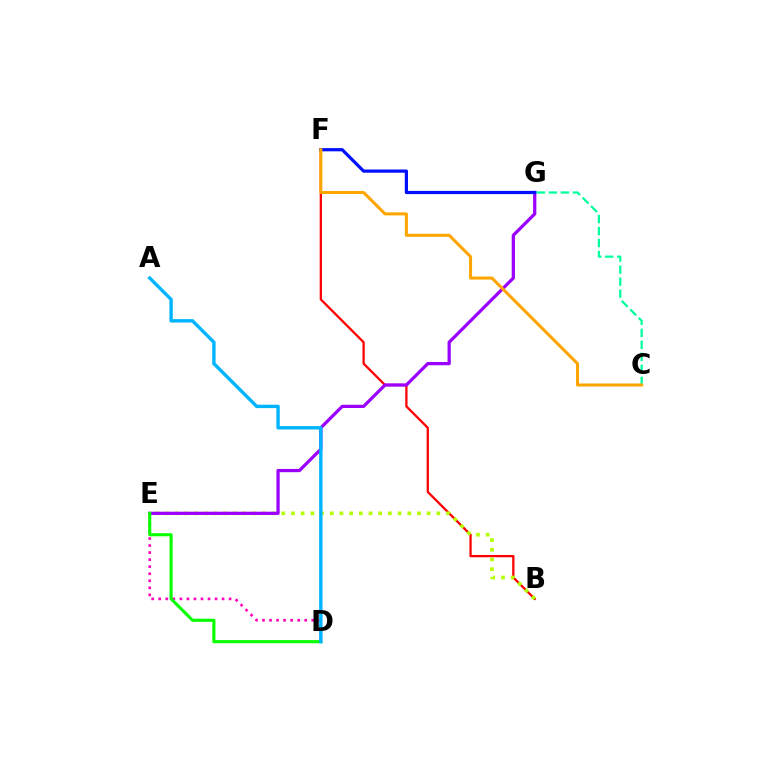{('D', 'E'): [{'color': '#ff00bd', 'line_style': 'dotted', 'thickness': 1.91}, {'color': '#08ff00', 'line_style': 'solid', 'thickness': 2.23}], ('B', 'F'): [{'color': '#ff0000', 'line_style': 'solid', 'thickness': 1.64}], ('B', 'E'): [{'color': '#b3ff00', 'line_style': 'dotted', 'thickness': 2.63}], ('E', 'G'): [{'color': '#9b00ff', 'line_style': 'solid', 'thickness': 2.33}], ('F', 'G'): [{'color': '#0010ff', 'line_style': 'solid', 'thickness': 2.32}], ('C', 'G'): [{'color': '#00ff9d', 'line_style': 'dashed', 'thickness': 1.63}], ('A', 'D'): [{'color': '#00b5ff', 'line_style': 'solid', 'thickness': 2.44}], ('C', 'F'): [{'color': '#ffa500', 'line_style': 'solid', 'thickness': 2.18}]}